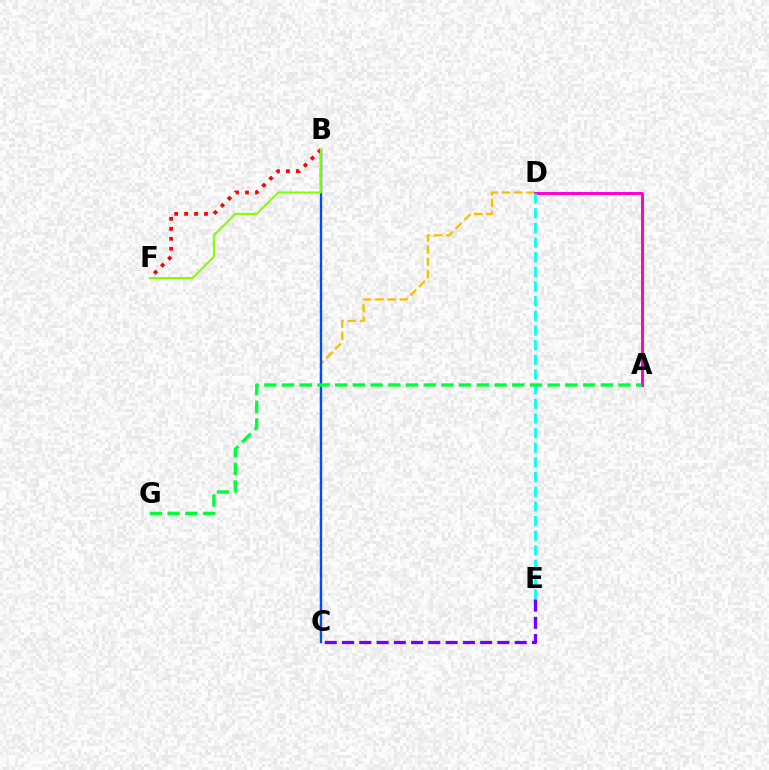{('C', 'D'): [{'color': '#ffbd00', 'line_style': 'dashed', 'thickness': 1.67}], ('B', 'F'): [{'color': '#ff0000', 'line_style': 'dotted', 'thickness': 2.71}, {'color': '#84ff00', 'line_style': 'solid', 'thickness': 1.51}], ('B', 'C'): [{'color': '#004bff', 'line_style': 'solid', 'thickness': 1.7}], ('A', 'D'): [{'color': '#ff00cf', 'line_style': 'solid', 'thickness': 2.12}], ('D', 'E'): [{'color': '#00fff6', 'line_style': 'dashed', 'thickness': 1.99}], ('A', 'G'): [{'color': '#00ff39', 'line_style': 'dashed', 'thickness': 2.41}], ('C', 'E'): [{'color': '#7200ff', 'line_style': 'dashed', 'thickness': 2.35}]}